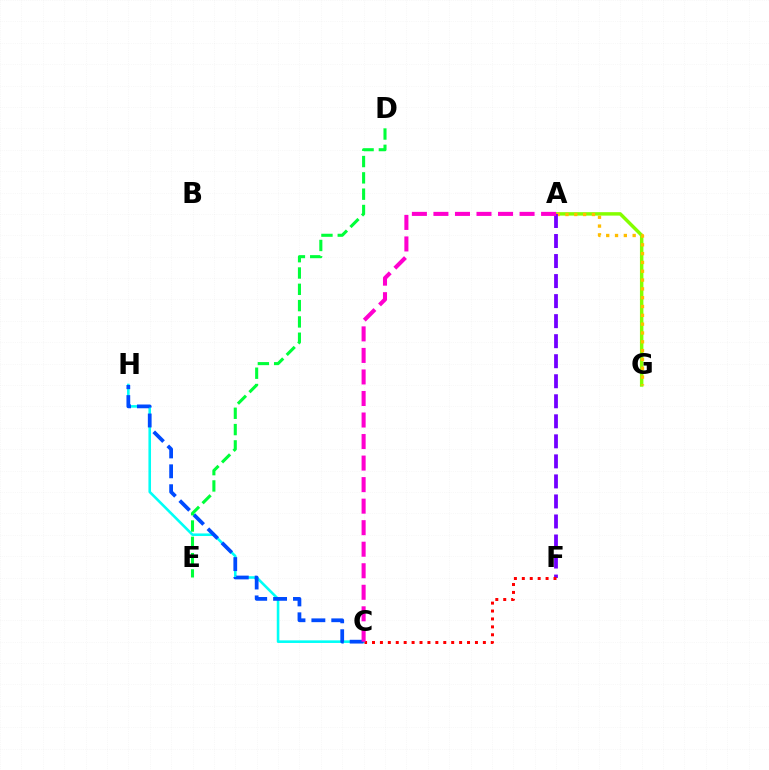{('C', 'H'): [{'color': '#00fff6', 'line_style': 'solid', 'thickness': 1.86}, {'color': '#004bff', 'line_style': 'dashed', 'thickness': 2.7}], ('A', 'G'): [{'color': '#84ff00', 'line_style': 'solid', 'thickness': 2.48}, {'color': '#ffbd00', 'line_style': 'dotted', 'thickness': 2.4}], ('A', 'F'): [{'color': '#7200ff', 'line_style': 'dashed', 'thickness': 2.72}], ('C', 'F'): [{'color': '#ff0000', 'line_style': 'dotted', 'thickness': 2.15}], ('A', 'C'): [{'color': '#ff00cf', 'line_style': 'dashed', 'thickness': 2.93}], ('D', 'E'): [{'color': '#00ff39', 'line_style': 'dashed', 'thickness': 2.22}]}